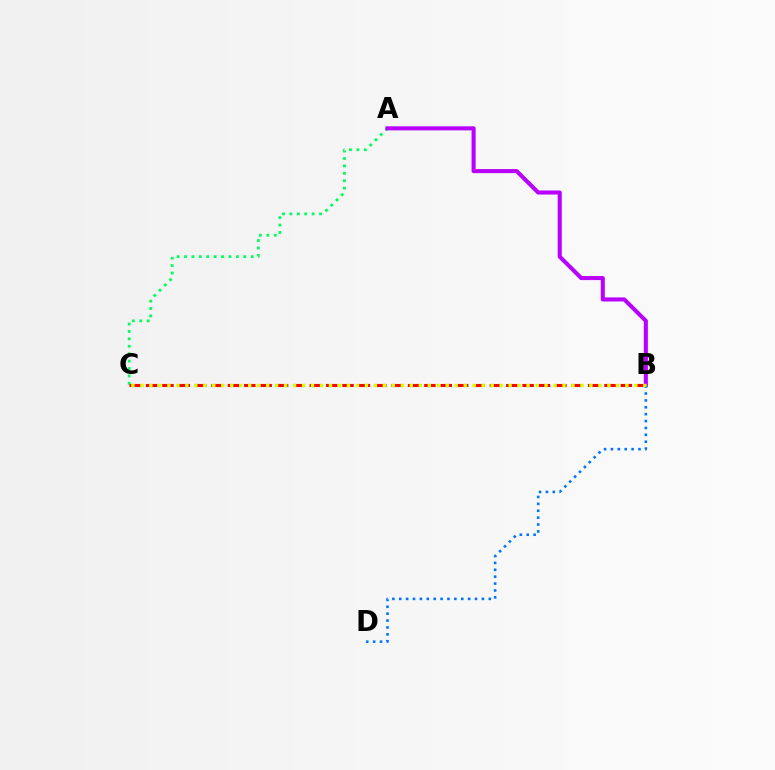{('A', 'C'): [{'color': '#00ff5c', 'line_style': 'dotted', 'thickness': 2.01}], ('B', 'C'): [{'color': '#ff0000', 'line_style': 'dashed', 'thickness': 2.22}, {'color': '#d1ff00', 'line_style': 'dotted', 'thickness': 2.44}], ('A', 'B'): [{'color': '#b900ff', 'line_style': 'solid', 'thickness': 2.93}], ('B', 'D'): [{'color': '#0074ff', 'line_style': 'dotted', 'thickness': 1.87}]}